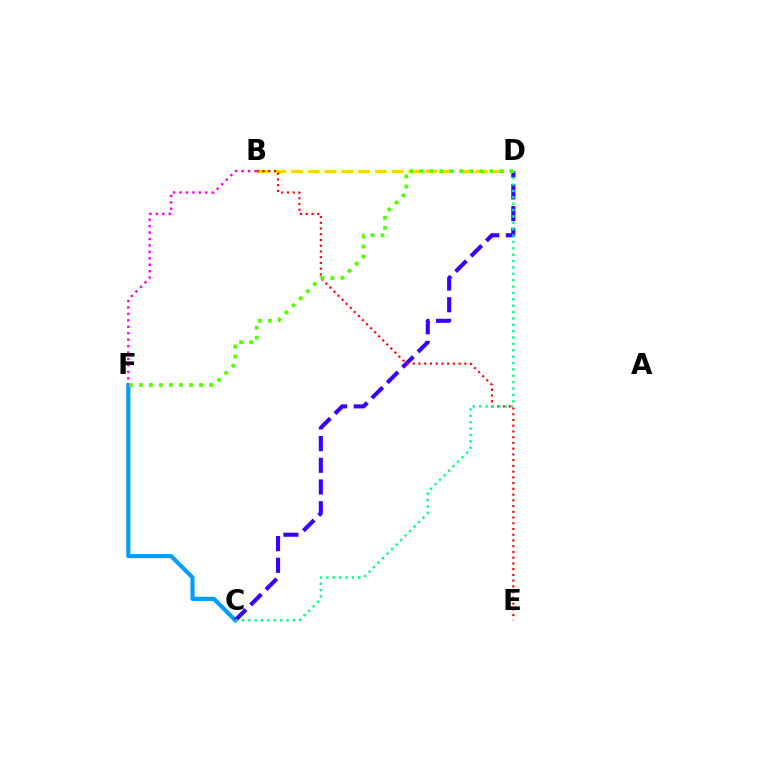{('B', 'D'): [{'color': '#ffd500', 'line_style': 'dashed', 'thickness': 2.28}], ('C', 'F'): [{'color': '#009eff', 'line_style': 'solid', 'thickness': 2.99}], ('C', 'D'): [{'color': '#3700ff', 'line_style': 'dashed', 'thickness': 2.95}, {'color': '#00ff86', 'line_style': 'dotted', 'thickness': 1.73}], ('B', 'F'): [{'color': '#ff00ed', 'line_style': 'dotted', 'thickness': 1.75}], ('B', 'E'): [{'color': '#ff0000', 'line_style': 'dotted', 'thickness': 1.56}], ('D', 'F'): [{'color': '#4fff00', 'line_style': 'dotted', 'thickness': 2.73}]}